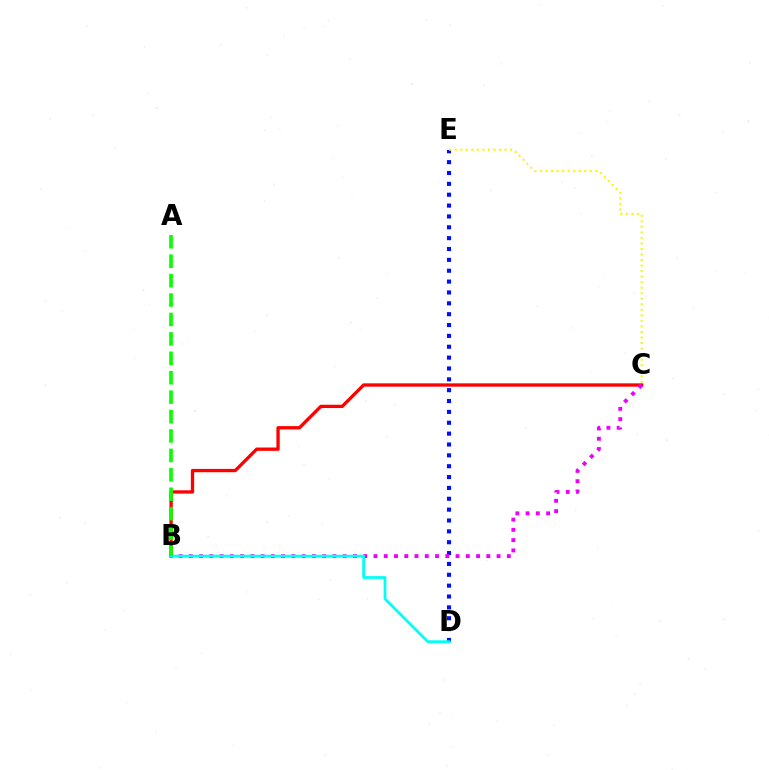{('B', 'C'): [{'color': '#ff0000', 'line_style': 'solid', 'thickness': 2.39}, {'color': '#ee00ff', 'line_style': 'dotted', 'thickness': 2.79}], ('D', 'E'): [{'color': '#0010ff', 'line_style': 'dotted', 'thickness': 2.95}], ('B', 'D'): [{'color': '#00fff6', 'line_style': 'solid', 'thickness': 1.98}], ('A', 'B'): [{'color': '#08ff00', 'line_style': 'dashed', 'thickness': 2.64}], ('C', 'E'): [{'color': '#fcf500', 'line_style': 'dotted', 'thickness': 1.5}]}